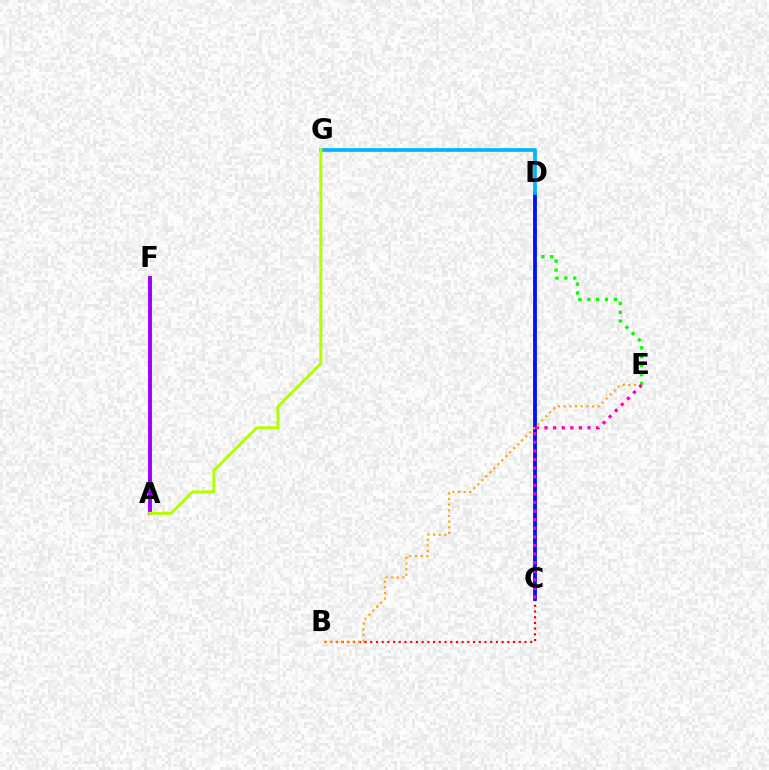{('B', 'C'): [{'color': '#ff0000', 'line_style': 'dotted', 'thickness': 1.55}], ('D', 'E'): [{'color': '#08ff00', 'line_style': 'dotted', 'thickness': 2.41}], ('C', 'D'): [{'color': '#0010ff', 'line_style': 'solid', 'thickness': 2.74}], ('A', 'F'): [{'color': '#00ff9d', 'line_style': 'dotted', 'thickness': 1.91}, {'color': '#9b00ff', 'line_style': 'solid', 'thickness': 2.8}], ('D', 'G'): [{'color': '#00b5ff', 'line_style': 'solid', 'thickness': 2.66}], ('B', 'E'): [{'color': '#ffa500', 'line_style': 'dotted', 'thickness': 1.53}], ('A', 'G'): [{'color': '#b3ff00', 'line_style': 'solid', 'thickness': 2.18}], ('C', 'E'): [{'color': '#ff00bd', 'line_style': 'dotted', 'thickness': 2.34}]}